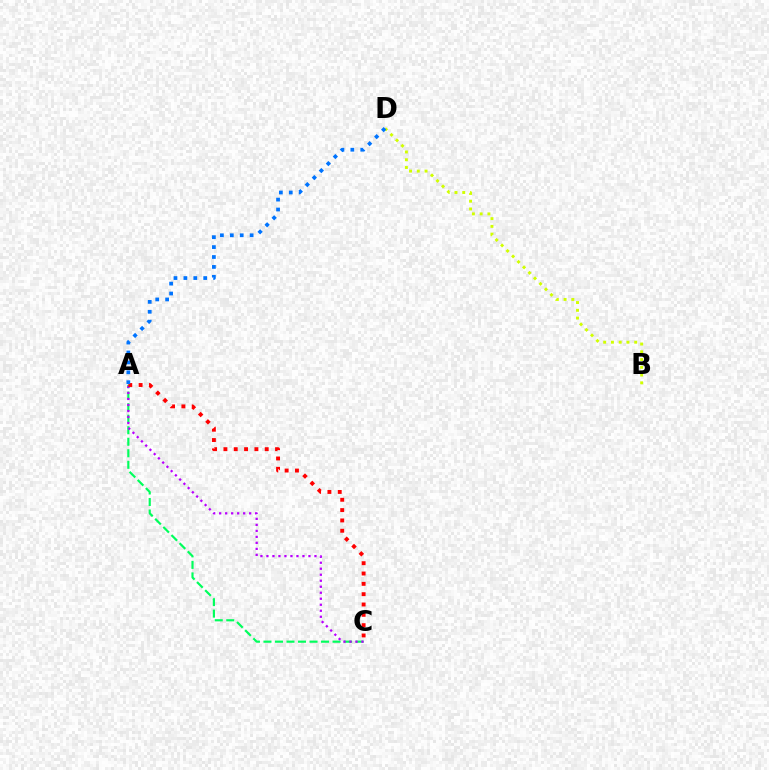{('B', 'D'): [{'color': '#d1ff00', 'line_style': 'dotted', 'thickness': 2.11}], ('A', 'C'): [{'color': '#00ff5c', 'line_style': 'dashed', 'thickness': 1.56}, {'color': '#b900ff', 'line_style': 'dotted', 'thickness': 1.63}, {'color': '#ff0000', 'line_style': 'dotted', 'thickness': 2.81}], ('A', 'D'): [{'color': '#0074ff', 'line_style': 'dotted', 'thickness': 2.69}]}